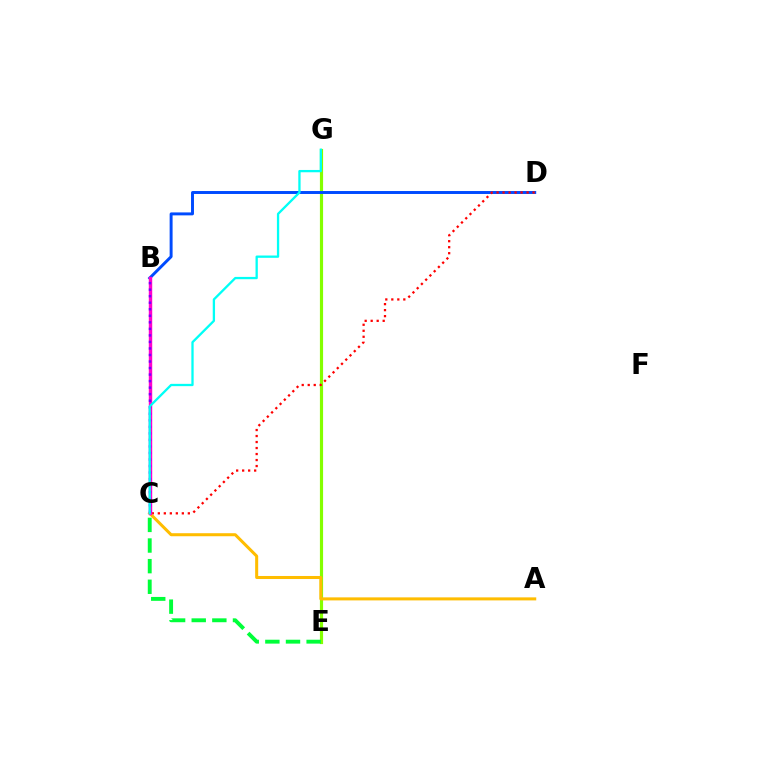{('E', 'G'): [{'color': '#84ff00', 'line_style': 'solid', 'thickness': 2.28}], ('B', 'D'): [{'color': '#004bff', 'line_style': 'solid', 'thickness': 2.12}], ('C', 'E'): [{'color': '#00ff39', 'line_style': 'dashed', 'thickness': 2.8}], ('C', 'D'): [{'color': '#ff0000', 'line_style': 'dotted', 'thickness': 1.63}], ('A', 'C'): [{'color': '#ffbd00', 'line_style': 'solid', 'thickness': 2.18}], ('B', 'C'): [{'color': '#ff00cf', 'line_style': 'solid', 'thickness': 2.47}, {'color': '#7200ff', 'line_style': 'dotted', 'thickness': 1.77}], ('C', 'G'): [{'color': '#00fff6', 'line_style': 'solid', 'thickness': 1.66}]}